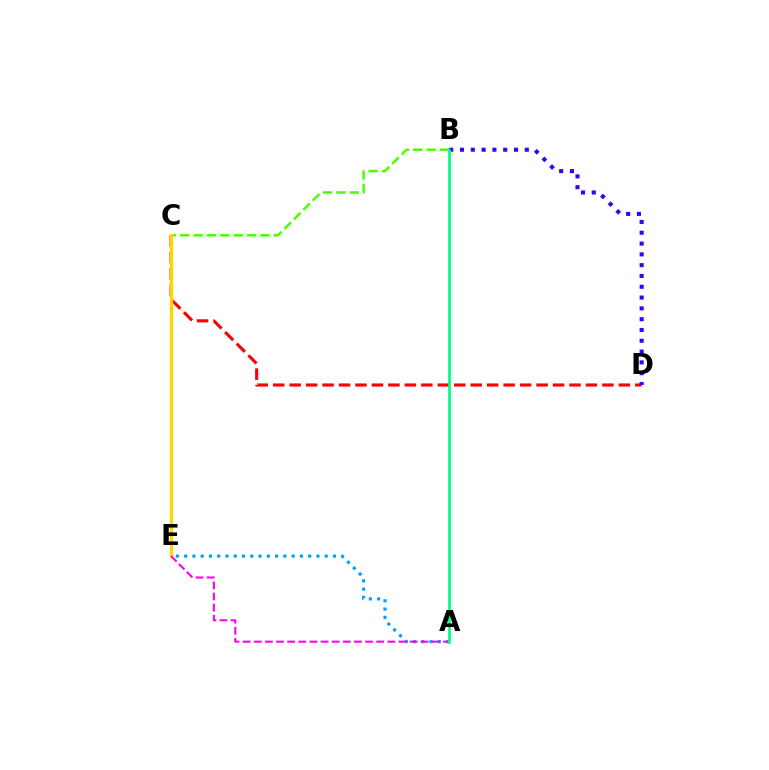{('C', 'D'): [{'color': '#ff0000', 'line_style': 'dashed', 'thickness': 2.24}], ('B', 'C'): [{'color': '#4fff00', 'line_style': 'dashed', 'thickness': 1.82}], ('C', 'E'): [{'color': '#ffd500', 'line_style': 'solid', 'thickness': 2.35}], ('A', 'E'): [{'color': '#009eff', 'line_style': 'dotted', 'thickness': 2.25}, {'color': '#ff00ed', 'line_style': 'dashed', 'thickness': 1.51}], ('B', 'D'): [{'color': '#3700ff', 'line_style': 'dotted', 'thickness': 2.93}], ('A', 'B'): [{'color': '#00ff86', 'line_style': 'solid', 'thickness': 1.94}]}